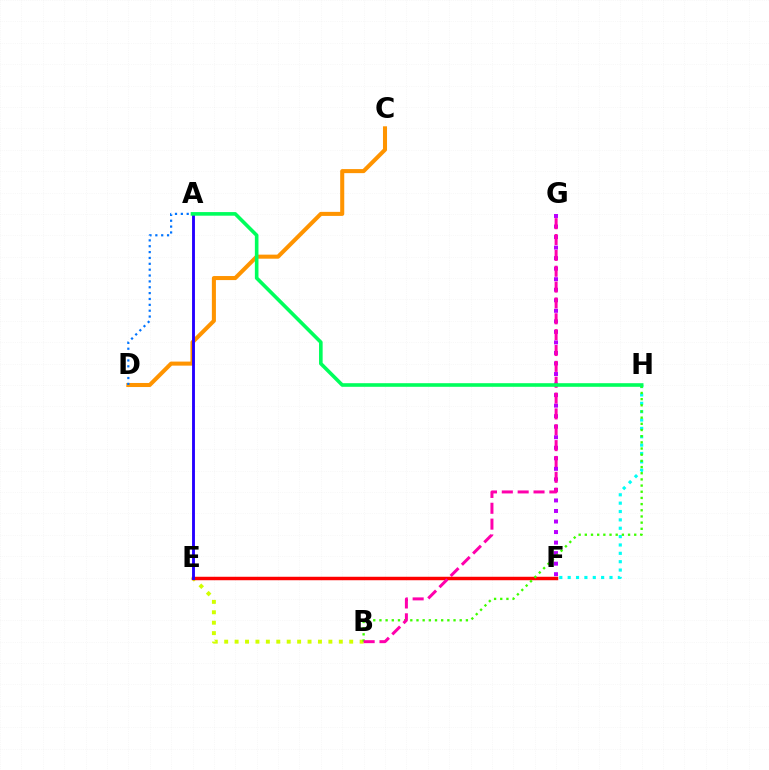{('C', 'D'): [{'color': '#ff9400', 'line_style': 'solid', 'thickness': 2.92}], ('B', 'E'): [{'color': '#d1ff00', 'line_style': 'dotted', 'thickness': 2.83}], ('F', 'H'): [{'color': '#00fff6', 'line_style': 'dotted', 'thickness': 2.27}], ('A', 'D'): [{'color': '#0074ff', 'line_style': 'dotted', 'thickness': 1.59}], ('F', 'G'): [{'color': '#b900ff', 'line_style': 'dotted', 'thickness': 2.86}], ('E', 'F'): [{'color': '#ff0000', 'line_style': 'solid', 'thickness': 2.49}], ('B', 'H'): [{'color': '#3dff00', 'line_style': 'dotted', 'thickness': 1.68}], ('A', 'E'): [{'color': '#2500ff', 'line_style': 'solid', 'thickness': 2.07}], ('B', 'G'): [{'color': '#ff00ac', 'line_style': 'dashed', 'thickness': 2.15}], ('A', 'H'): [{'color': '#00ff5c', 'line_style': 'solid', 'thickness': 2.6}]}